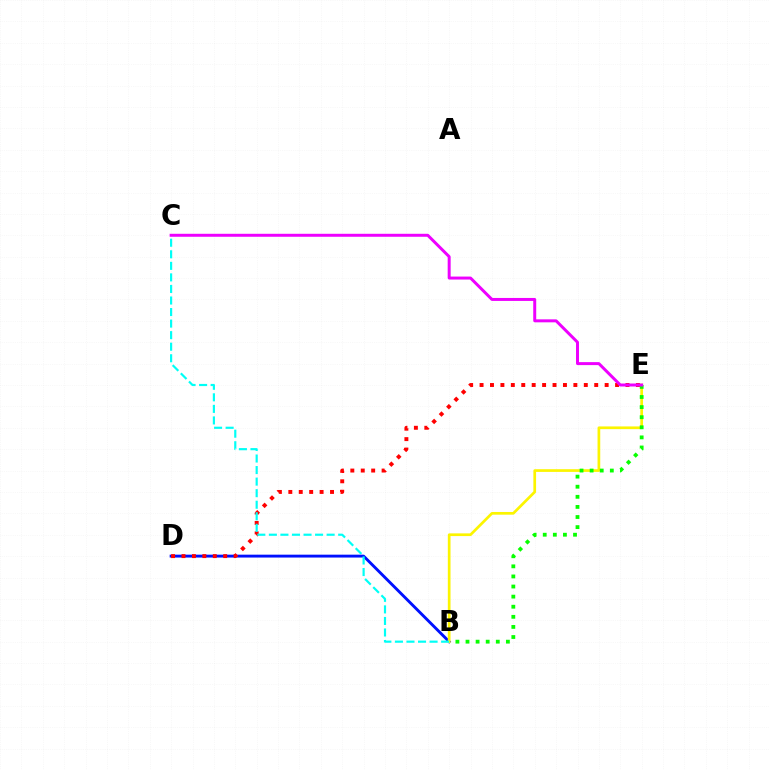{('B', 'D'): [{'color': '#0010ff', 'line_style': 'solid', 'thickness': 2.08}], ('D', 'E'): [{'color': '#ff0000', 'line_style': 'dotted', 'thickness': 2.83}], ('B', 'E'): [{'color': '#fcf500', 'line_style': 'solid', 'thickness': 1.95}, {'color': '#08ff00', 'line_style': 'dotted', 'thickness': 2.74}], ('B', 'C'): [{'color': '#00fff6', 'line_style': 'dashed', 'thickness': 1.57}], ('C', 'E'): [{'color': '#ee00ff', 'line_style': 'solid', 'thickness': 2.15}]}